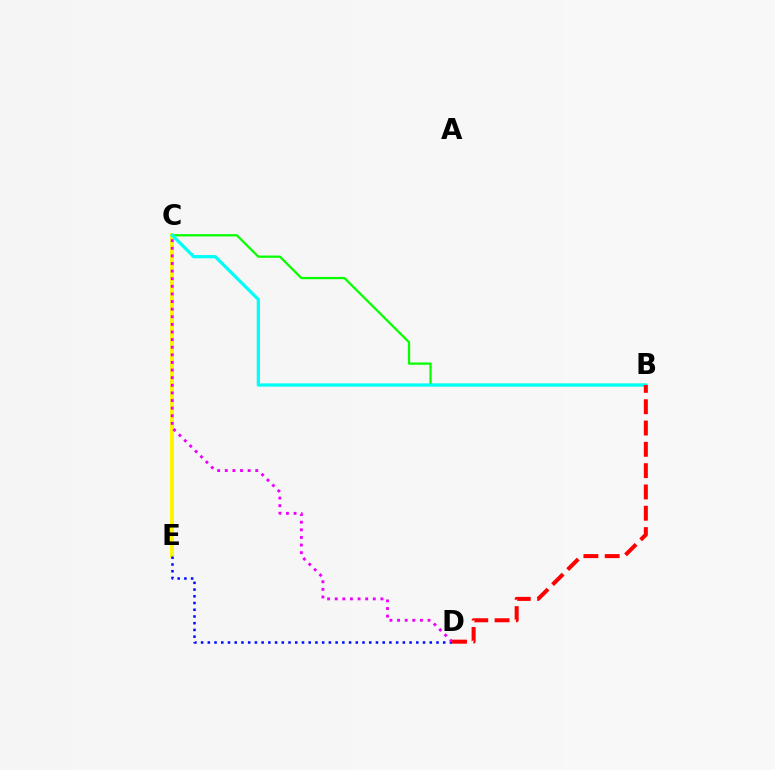{('B', 'C'): [{'color': '#08ff00', 'line_style': 'solid', 'thickness': 1.64}, {'color': '#00fff6', 'line_style': 'solid', 'thickness': 2.33}], ('C', 'E'): [{'color': '#fcf500', 'line_style': 'solid', 'thickness': 2.82}], ('D', 'E'): [{'color': '#0010ff', 'line_style': 'dotted', 'thickness': 1.83}], ('C', 'D'): [{'color': '#ee00ff', 'line_style': 'dotted', 'thickness': 2.07}], ('B', 'D'): [{'color': '#ff0000', 'line_style': 'dashed', 'thickness': 2.89}]}